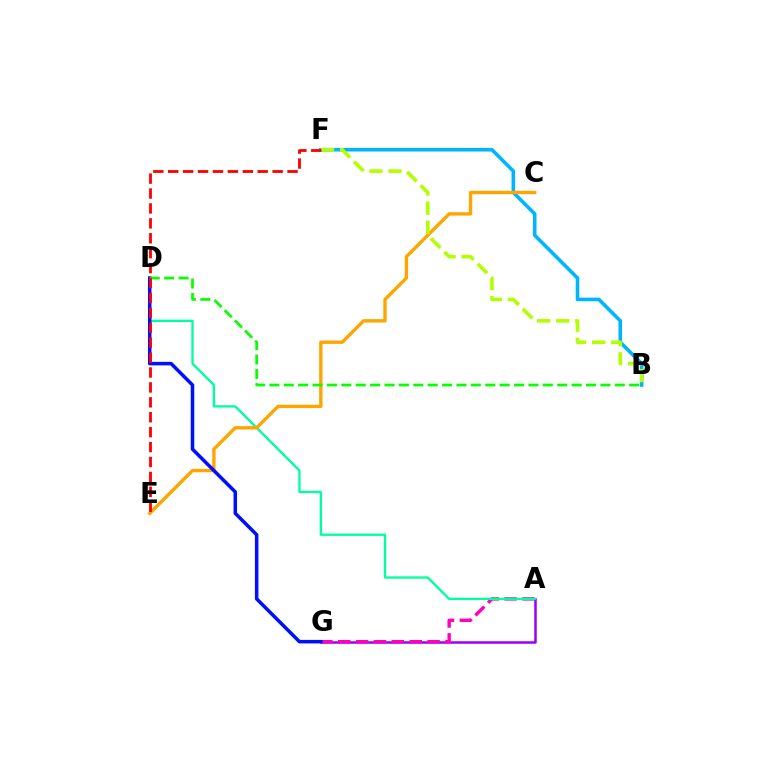{('A', 'G'): [{'color': '#9b00ff', 'line_style': 'solid', 'thickness': 1.81}, {'color': '#ff00bd', 'line_style': 'dashed', 'thickness': 2.43}], ('A', 'D'): [{'color': '#00ff9d', 'line_style': 'solid', 'thickness': 1.68}], ('B', 'F'): [{'color': '#00b5ff', 'line_style': 'solid', 'thickness': 2.58}, {'color': '#b3ff00', 'line_style': 'dashed', 'thickness': 2.59}], ('C', 'E'): [{'color': '#ffa500', 'line_style': 'solid', 'thickness': 2.42}], ('D', 'G'): [{'color': '#0010ff', 'line_style': 'solid', 'thickness': 2.54}], ('B', 'D'): [{'color': '#08ff00', 'line_style': 'dashed', 'thickness': 1.96}], ('E', 'F'): [{'color': '#ff0000', 'line_style': 'dashed', 'thickness': 2.03}]}